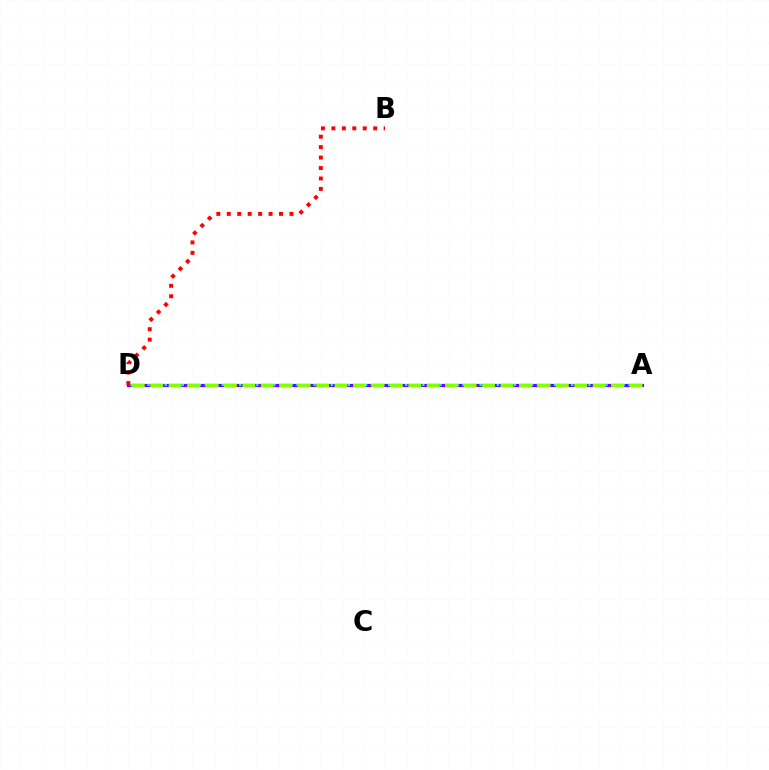{('A', 'D'): [{'color': '#7200ff', 'line_style': 'solid', 'thickness': 2.27}, {'color': '#00fff6', 'line_style': 'dotted', 'thickness': 1.56}, {'color': '#84ff00', 'line_style': 'dashed', 'thickness': 2.5}], ('B', 'D'): [{'color': '#ff0000', 'line_style': 'dotted', 'thickness': 2.84}]}